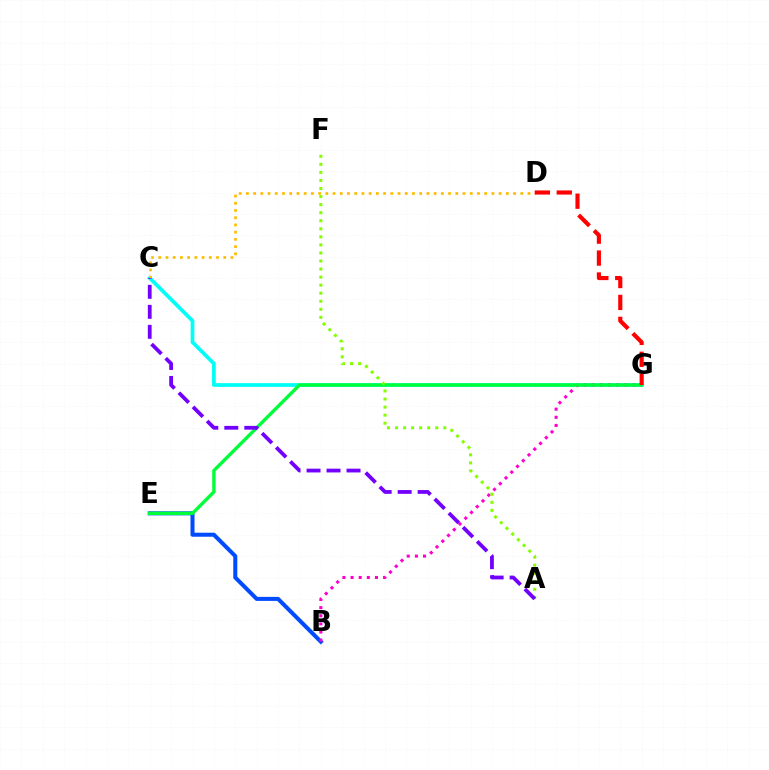{('C', 'G'): [{'color': '#00fff6', 'line_style': 'solid', 'thickness': 2.68}], ('B', 'E'): [{'color': '#004bff', 'line_style': 'solid', 'thickness': 2.9}], ('C', 'D'): [{'color': '#ffbd00', 'line_style': 'dotted', 'thickness': 1.96}], ('B', 'G'): [{'color': '#ff00cf', 'line_style': 'dotted', 'thickness': 2.21}], ('E', 'G'): [{'color': '#00ff39', 'line_style': 'solid', 'thickness': 2.43}], ('A', 'F'): [{'color': '#84ff00', 'line_style': 'dotted', 'thickness': 2.19}], ('D', 'G'): [{'color': '#ff0000', 'line_style': 'dashed', 'thickness': 2.98}], ('A', 'C'): [{'color': '#7200ff', 'line_style': 'dashed', 'thickness': 2.72}]}